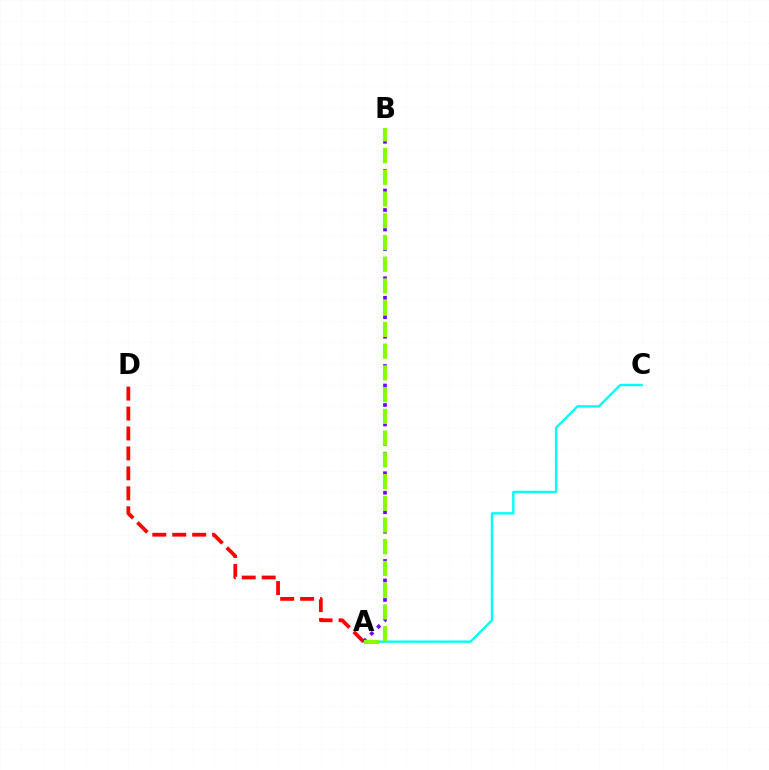{('A', 'C'): [{'color': '#00fff6', 'line_style': 'solid', 'thickness': 1.72}], ('A', 'D'): [{'color': '#ff0000', 'line_style': 'dashed', 'thickness': 2.71}], ('A', 'B'): [{'color': '#7200ff', 'line_style': 'dotted', 'thickness': 2.65}, {'color': '#84ff00', 'line_style': 'dashed', 'thickness': 2.95}]}